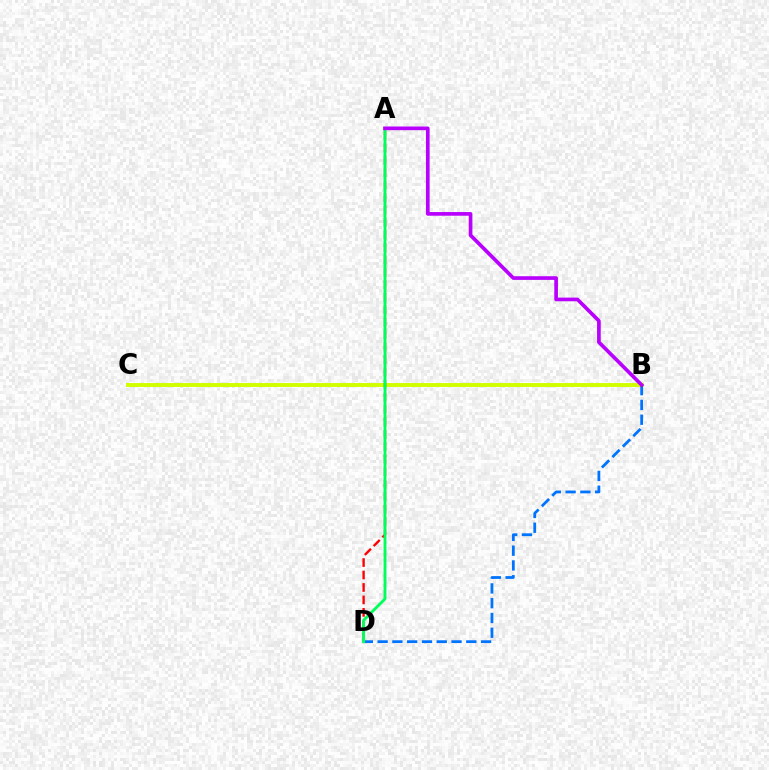{('B', 'C'): [{'color': '#d1ff00', 'line_style': 'solid', 'thickness': 2.81}], ('B', 'D'): [{'color': '#0074ff', 'line_style': 'dashed', 'thickness': 2.01}], ('A', 'D'): [{'color': '#ff0000', 'line_style': 'dashed', 'thickness': 1.69}, {'color': '#00ff5c', 'line_style': 'solid', 'thickness': 2.08}], ('A', 'B'): [{'color': '#b900ff', 'line_style': 'solid', 'thickness': 2.65}]}